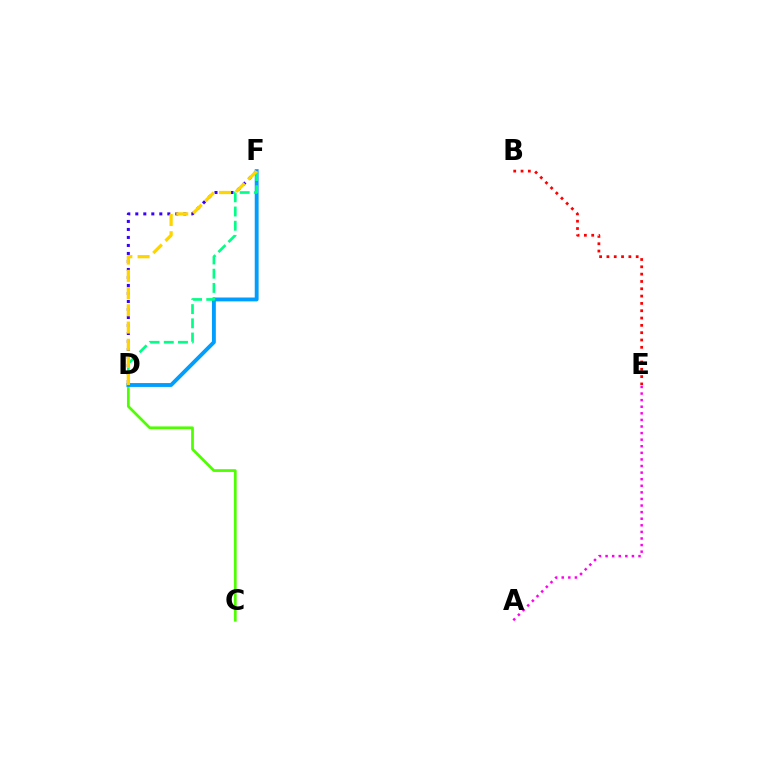{('C', 'D'): [{'color': '#4fff00', 'line_style': 'solid', 'thickness': 1.97}], ('D', 'F'): [{'color': '#009eff', 'line_style': 'solid', 'thickness': 2.78}, {'color': '#3700ff', 'line_style': 'dotted', 'thickness': 2.17}, {'color': '#00ff86', 'line_style': 'dashed', 'thickness': 1.93}, {'color': '#ffd500', 'line_style': 'dashed', 'thickness': 2.34}], ('A', 'E'): [{'color': '#ff00ed', 'line_style': 'dotted', 'thickness': 1.79}], ('B', 'E'): [{'color': '#ff0000', 'line_style': 'dotted', 'thickness': 1.99}]}